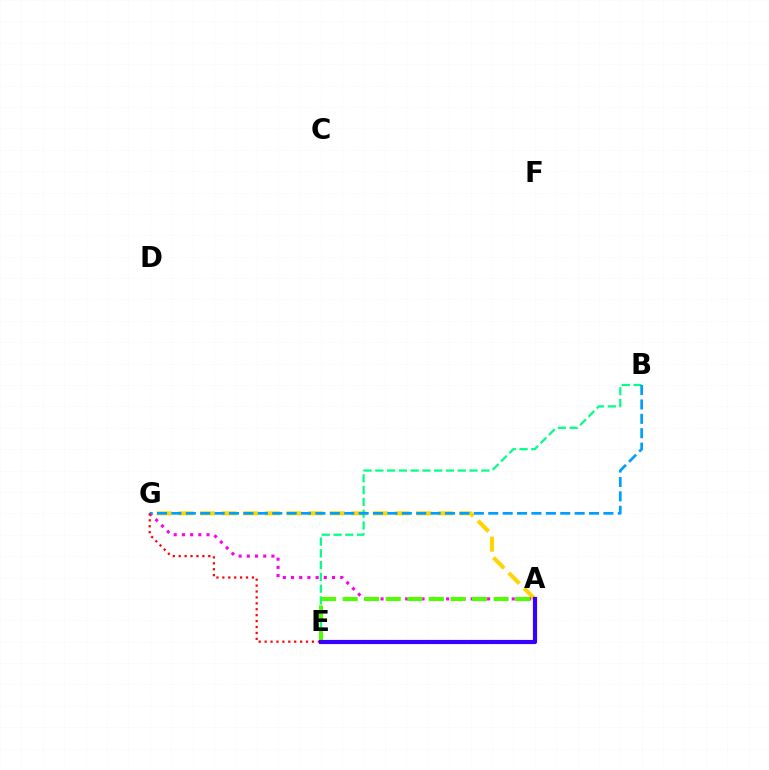{('A', 'G'): [{'color': '#ffd500', 'line_style': 'dashed', 'thickness': 2.94}, {'color': '#ff00ed', 'line_style': 'dotted', 'thickness': 2.23}], ('B', 'E'): [{'color': '#00ff86', 'line_style': 'dashed', 'thickness': 1.6}], ('A', 'E'): [{'color': '#4fff00', 'line_style': 'dashed', 'thickness': 2.93}, {'color': '#3700ff', 'line_style': 'solid', 'thickness': 3.0}], ('B', 'G'): [{'color': '#009eff', 'line_style': 'dashed', 'thickness': 1.96}], ('E', 'G'): [{'color': '#ff0000', 'line_style': 'dotted', 'thickness': 1.61}]}